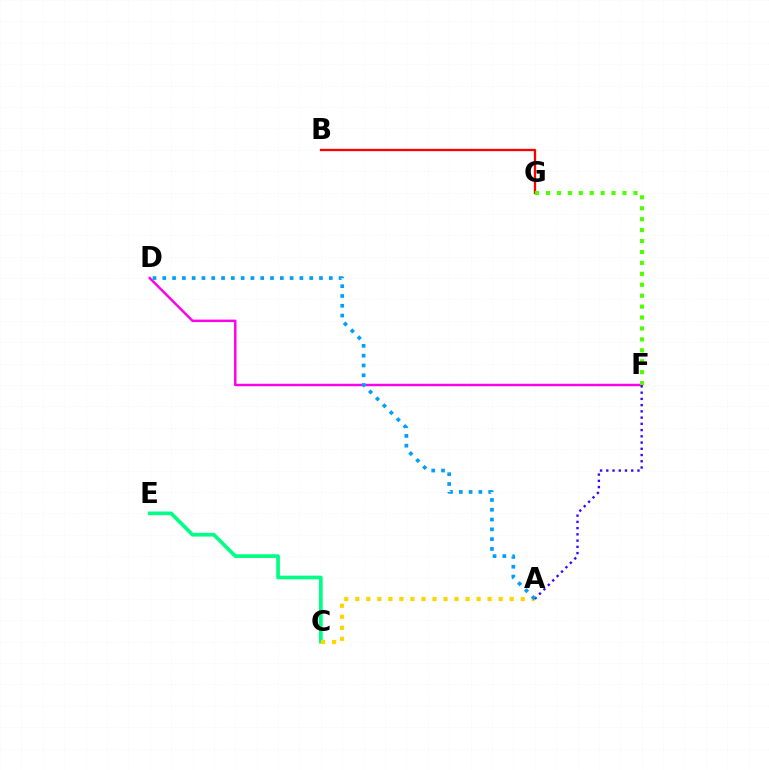{('B', 'G'): [{'color': '#ff0000', 'line_style': 'solid', 'thickness': 1.66}], ('D', 'F'): [{'color': '#ff00ed', 'line_style': 'solid', 'thickness': 1.78}], ('C', 'E'): [{'color': '#00ff86', 'line_style': 'solid', 'thickness': 2.67}], ('A', 'C'): [{'color': '#ffd500', 'line_style': 'dotted', 'thickness': 3.0}], ('A', 'F'): [{'color': '#3700ff', 'line_style': 'dotted', 'thickness': 1.69}], ('A', 'D'): [{'color': '#009eff', 'line_style': 'dotted', 'thickness': 2.66}], ('F', 'G'): [{'color': '#4fff00', 'line_style': 'dotted', 'thickness': 2.97}]}